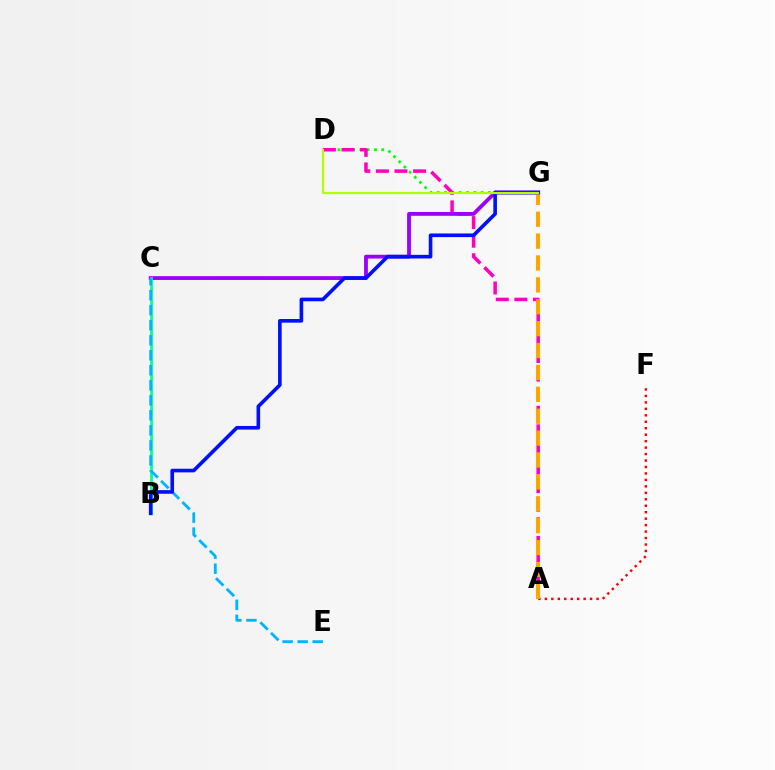{('D', 'G'): [{'color': '#08ff00', 'line_style': 'dotted', 'thickness': 1.99}, {'color': '#b3ff00', 'line_style': 'solid', 'thickness': 1.58}], ('A', 'D'): [{'color': '#ff00bd', 'line_style': 'dashed', 'thickness': 2.53}], ('C', 'G'): [{'color': '#9b00ff', 'line_style': 'solid', 'thickness': 2.75}], ('B', 'C'): [{'color': '#00ff9d', 'line_style': 'solid', 'thickness': 2.0}], ('A', 'F'): [{'color': '#ff0000', 'line_style': 'dotted', 'thickness': 1.76}], ('C', 'E'): [{'color': '#00b5ff', 'line_style': 'dashed', 'thickness': 2.04}], ('A', 'G'): [{'color': '#ffa500', 'line_style': 'dashed', 'thickness': 2.97}], ('B', 'G'): [{'color': '#0010ff', 'line_style': 'solid', 'thickness': 2.62}]}